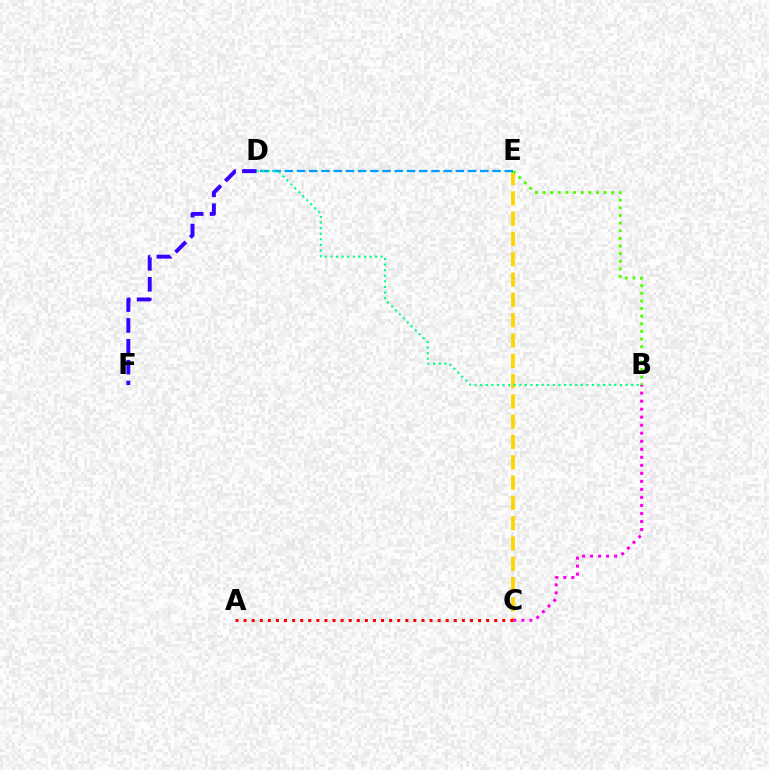{('C', 'E'): [{'color': '#ffd500', 'line_style': 'dashed', 'thickness': 2.76}], ('B', 'E'): [{'color': '#4fff00', 'line_style': 'dotted', 'thickness': 2.07}], ('D', 'F'): [{'color': '#3700ff', 'line_style': 'dashed', 'thickness': 2.83}], ('B', 'C'): [{'color': '#ff00ed', 'line_style': 'dotted', 'thickness': 2.18}], ('A', 'C'): [{'color': '#ff0000', 'line_style': 'dotted', 'thickness': 2.2}], ('D', 'E'): [{'color': '#009eff', 'line_style': 'dashed', 'thickness': 1.66}], ('B', 'D'): [{'color': '#00ff86', 'line_style': 'dotted', 'thickness': 1.52}]}